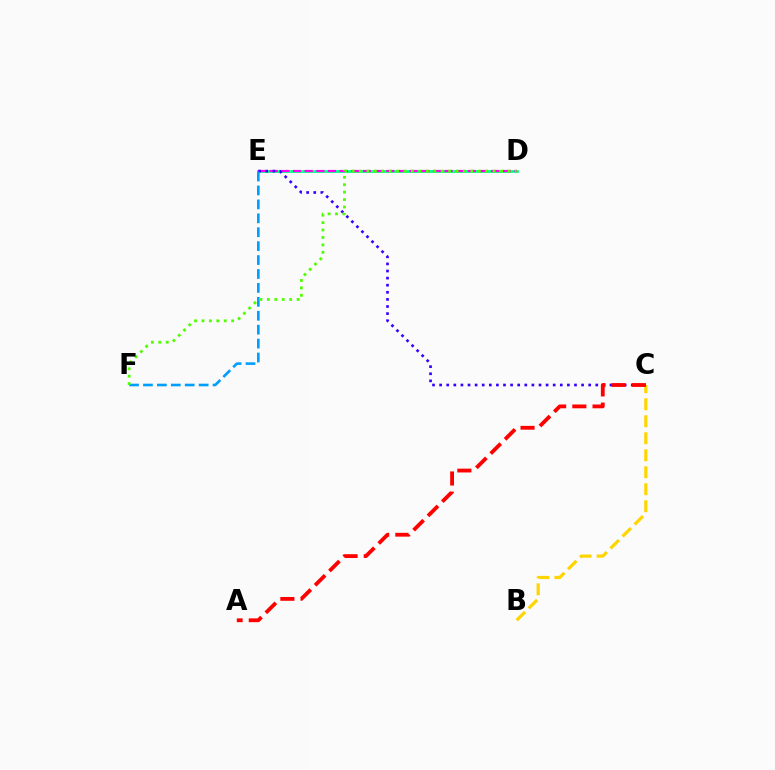{('D', 'E'): [{'color': '#00ff86', 'line_style': 'solid', 'thickness': 1.97}, {'color': '#ff00ed', 'line_style': 'dashed', 'thickness': 1.58}], ('B', 'C'): [{'color': '#ffd500', 'line_style': 'dashed', 'thickness': 2.31}], ('C', 'E'): [{'color': '#3700ff', 'line_style': 'dotted', 'thickness': 1.93}], ('E', 'F'): [{'color': '#009eff', 'line_style': 'dashed', 'thickness': 1.89}], ('A', 'C'): [{'color': '#ff0000', 'line_style': 'dashed', 'thickness': 2.74}], ('D', 'F'): [{'color': '#4fff00', 'line_style': 'dotted', 'thickness': 2.02}]}